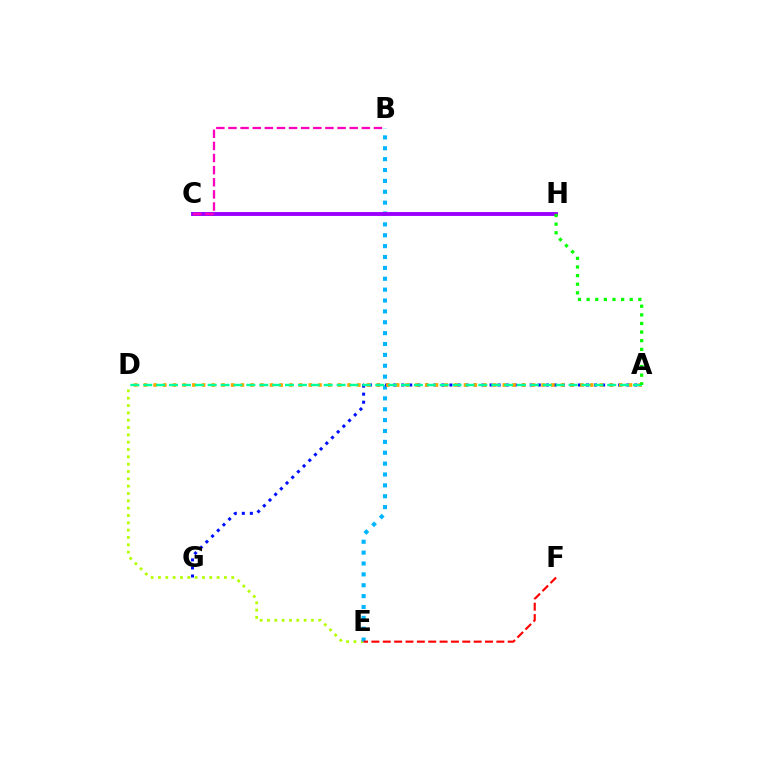{('D', 'E'): [{'color': '#b3ff00', 'line_style': 'dotted', 'thickness': 1.99}], ('B', 'E'): [{'color': '#00b5ff', 'line_style': 'dotted', 'thickness': 2.95}], ('A', 'G'): [{'color': '#0010ff', 'line_style': 'dotted', 'thickness': 2.18}], ('A', 'D'): [{'color': '#ffa500', 'line_style': 'dotted', 'thickness': 2.64}, {'color': '#00ff9d', 'line_style': 'dashed', 'thickness': 1.75}], ('C', 'H'): [{'color': '#9b00ff', 'line_style': 'solid', 'thickness': 2.81}], ('E', 'F'): [{'color': '#ff0000', 'line_style': 'dashed', 'thickness': 1.54}], ('B', 'C'): [{'color': '#ff00bd', 'line_style': 'dashed', 'thickness': 1.65}], ('A', 'H'): [{'color': '#08ff00', 'line_style': 'dotted', 'thickness': 2.34}]}